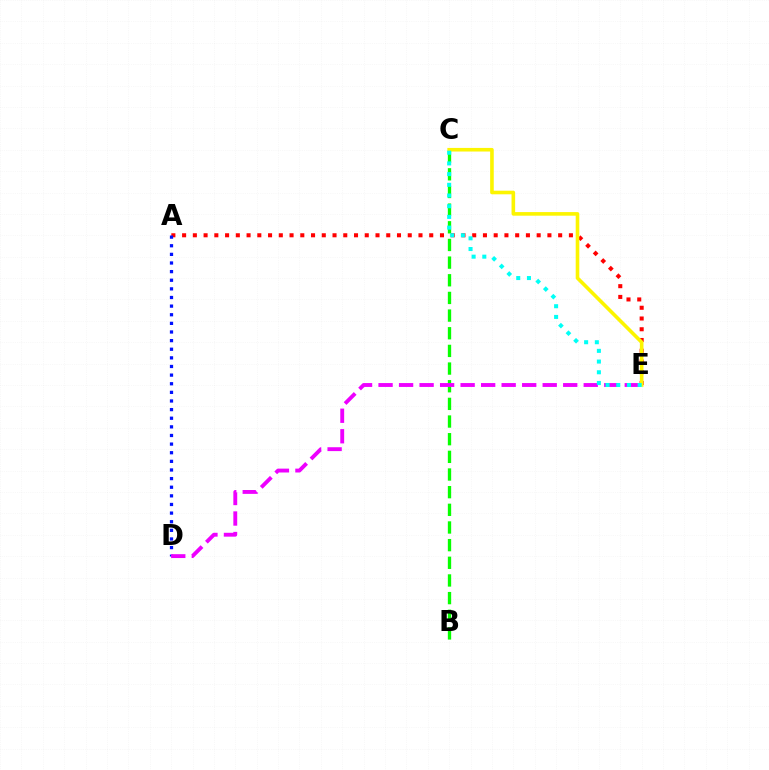{('A', 'E'): [{'color': '#ff0000', 'line_style': 'dotted', 'thickness': 2.92}], ('A', 'D'): [{'color': '#0010ff', 'line_style': 'dotted', 'thickness': 2.34}], ('B', 'C'): [{'color': '#08ff00', 'line_style': 'dashed', 'thickness': 2.4}], ('D', 'E'): [{'color': '#ee00ff', 'line_style': 'dashed', 'thickness': 2.79}], ('C', 'E'): [{'color': '#fcf500', 'line_style': 'solid', 'thickness': 2.59}, {'color': '#00fff6', 'line_style': 'dotted', 'thickness': 2.91}]}